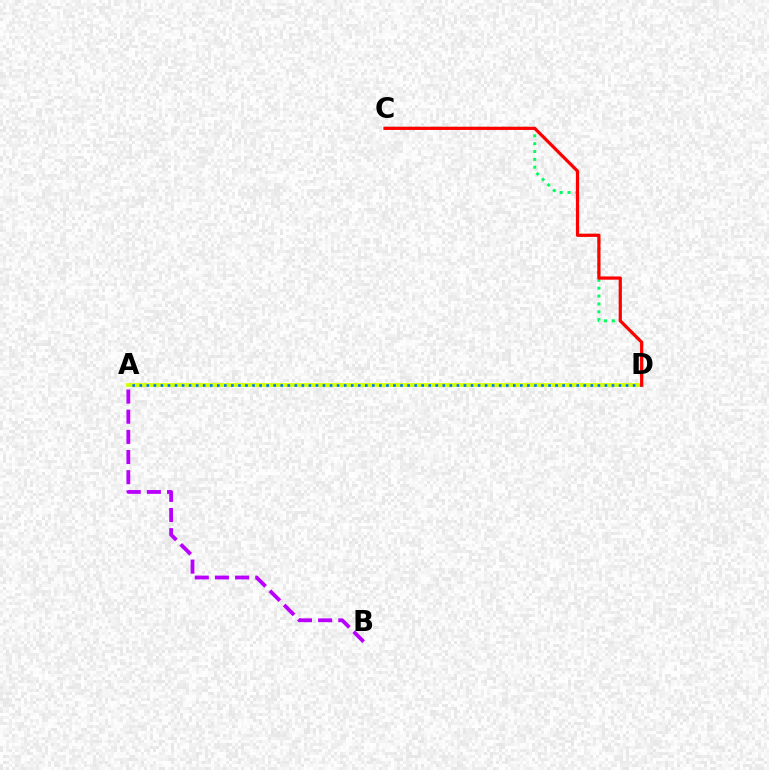{('A', 'B'): [{'color': '#b900ff', 'line_style': 'dashed', 'thickness': 2.74}], ('C', 'D'): [{'color': '#00ff5c', 'line_style': 'dotted', 'thickness': 2.13}, {'color': '#ff0000', 'line_style': 'solid', 'thickness': 2.31}], ('A', 'D'): [{'color': '#d1ff00', 'line_style': 'solid', 'thickness': 2.74}, {'color': '#0074ff', 'line_style': 'dotted', 'thickness': 1.91}]}